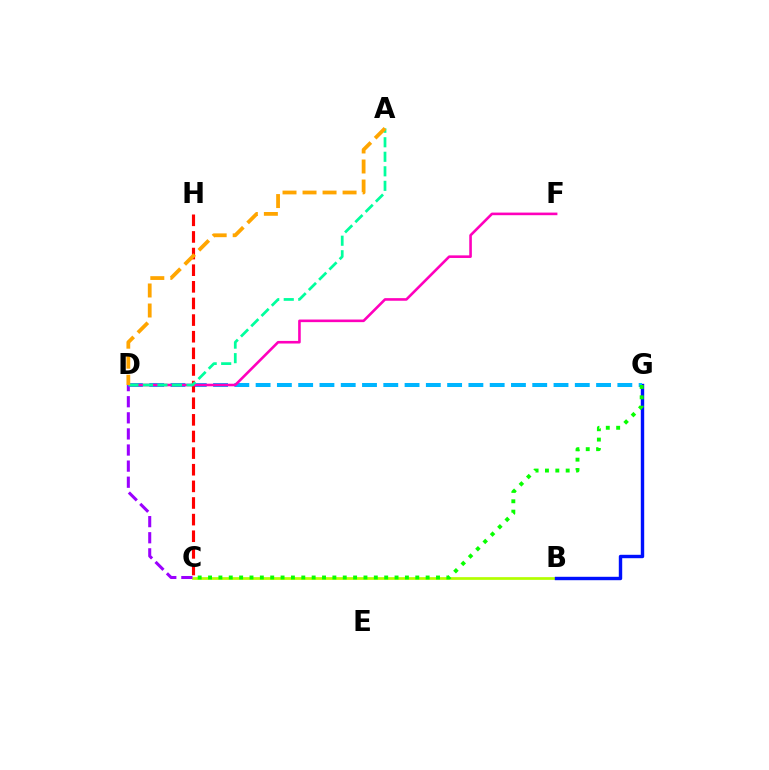{('B', 'C'): [{'color': '#b3ff00', 'line_style': 'solid', 'thickness': 1.96}], ('B', 'G'): [{'color': '#0010ff', 'line_style': 'solid', 'thickness': 2.45}], ('D', 'G'): [{'color': '#00b5ff', 'line_style': 'dashed', 'thickness': 2.89}], ('C', 'H'): [{'color': '#ff0000', 'line_style': 'dashed', 'thickness': 2.26}], ('D', 'F'): [{'color': '#ff00bd', 'line_style': 'solid', 'thickness': 1.87}], ('C', 'D'): [{'color': '#9b00ff', 'line_style': 'dashed', 'thickness': 2.19}], ('A', 'D'): [{'color': '#00ff9d', 'line_style': 'dashed', 'thickness': 1.97}, {'color': '#ffa500', 'line_style': 'dashed', 'thickness': 2.72}], ('C', 'G'): [{'color': '#08ff00', 'line_style': 'dotted', 'thickness': 2.82}]}